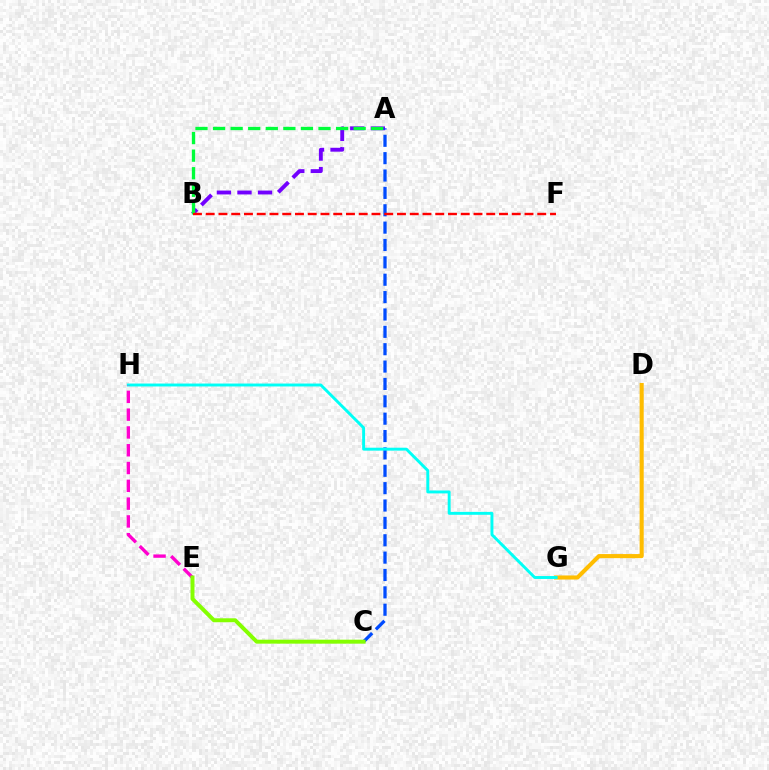{('A', 'B'): [{'color': '#7200ff', 'line_style': 'dashed', 'thickness': 2.79}, {'color': '#00ff39', 'line_style': 'dashed', 'thickness': 2.39}], ('D', 'G'): [{'color': '#ffbd00', 'line_style': 'solid', 'thickness': 2.94}], ('A', 'C'): [{'color': '#004bff', 'line_style': 'dashed', 'thickness': 2.36}], ('G', 'H'): [{'color': '#00fff6', 'line_style': 'solid', 'thickness': 2.1}], ('E', 'H'): [{'color': '#ff00cf', 'line_style': 'dashed', 'thickness': 2.42}], ('B', 'F'): [{'color': '#ff0000', 'line_style': 'dashed', 'thickness': 1.73}], ('C', 'E'): [{'color': '#84ff00', 'line_style': 'solid', 'thickness': 2.85}]}